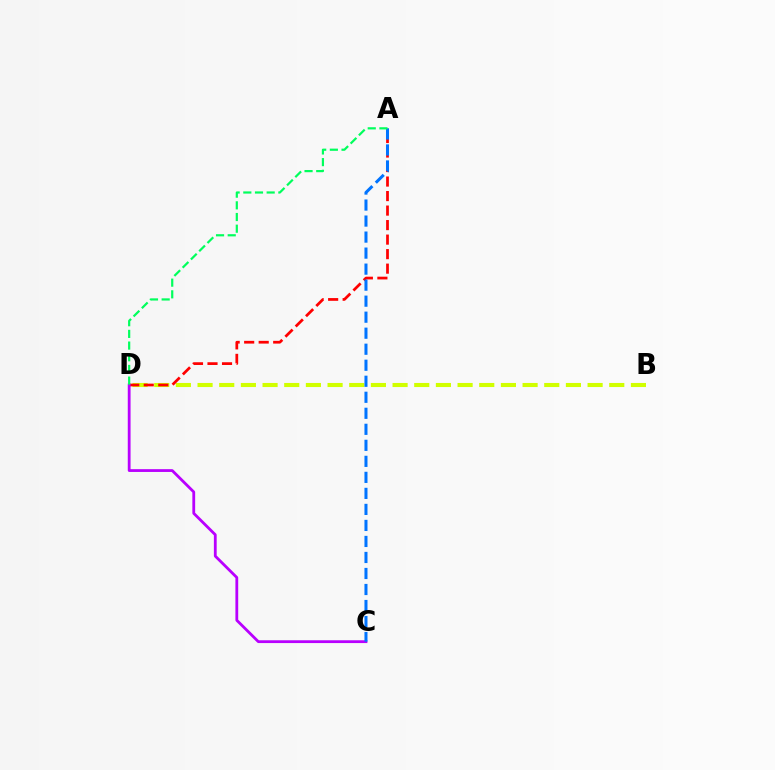{('B', 'D'): [{'color': '#d1ff00', 'line_style': 'dashed', 'thickness': 2.94}], ('A', 'D'): [{'color': '#ff0000', 'line_style': 'dashed', 'thickness': 1.97}, {'color': '#00ff5c', 'line_style': 'dashed', 'thickness': 1.59}], ('C', 'D'): [{'color': '#b900ff', 'line_style': 'solid', 'thickness': 2.01}], ('A', 'C'): [{'color': '#0074ff', 'line_style': 'dashed', 'thickness': 2.18}]}